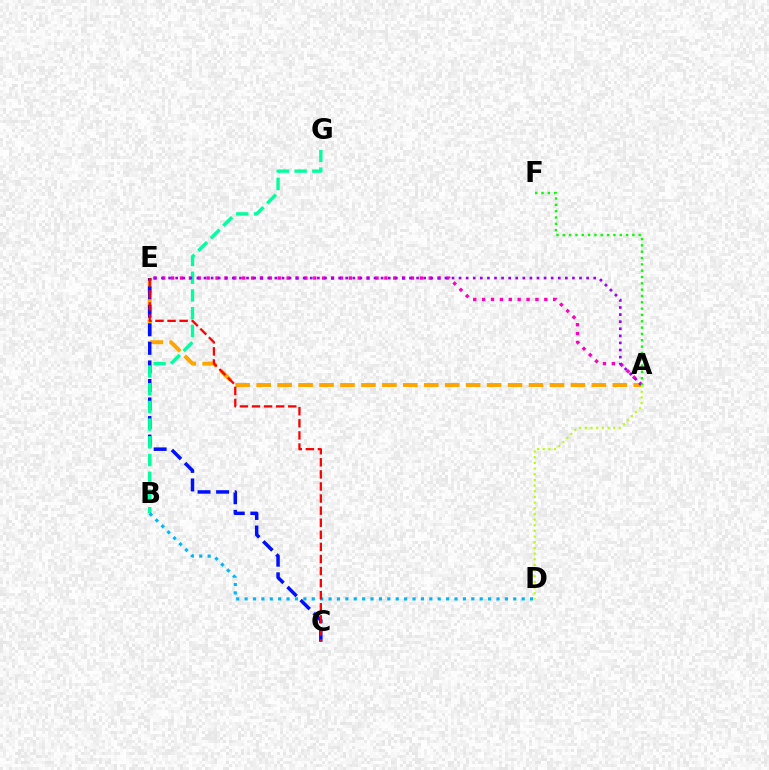{('A', 'E'): [{'color': '#ffa500', 'line_style': 'dashed', 'thickness': 2.85}, {'color': '#ff00bd', 'line_style': 'dotted', 'thickness': 2.41}, {'color': '#9b00ff', 'line_style': 'dotted', 'thickness': 1.92}], ('C', 'E'): [{'color': '#0010ff', 'line_style': 'dashed', 'thickness': 2.52}, {'color': '#ff0000', 'line_style': 'dashed', 'thickness': 1.64}], ('B', 'G'): [{'color': '#00ff9d', 'line_style': 'dashed', 'thickness': 2.41}], ('B', 'D'): [{'color': '#00b5ff', 'line_style': 'dotted', 'thickness': 2.28}], ('A', 'D'): [{'color': '#b3ff00', 'line_style': 'dotted', 'thickness': 1.54}], ('A', 'F'): [{'color': '#08ff00', 'line_style': 'dotted', 'thickness': 1.72}]}